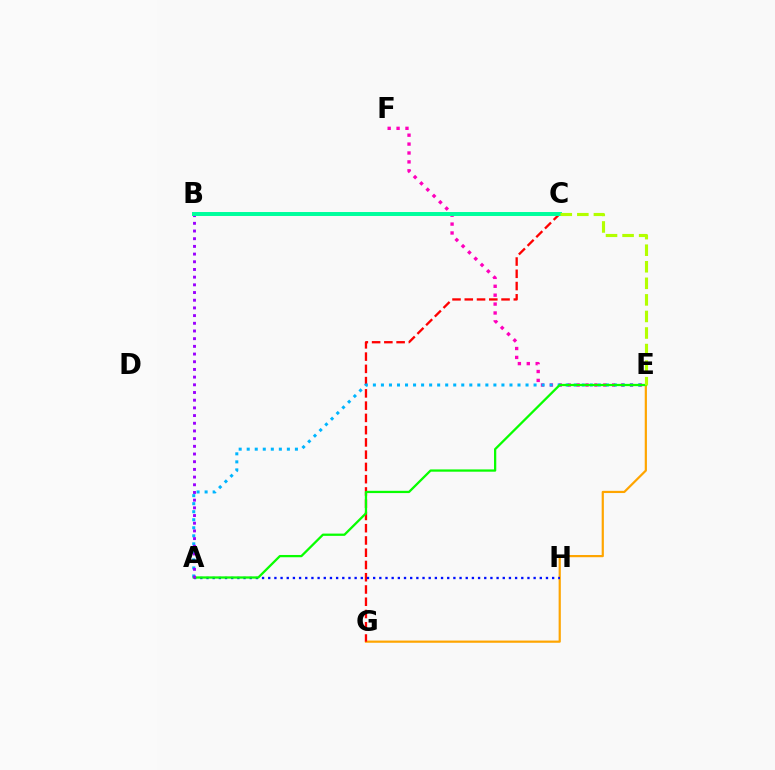{('E', 'F'): [{'color': '#ff00bd', 'line_style': 'dotted', 'thickness': 2.42}], ('E', 'G'): [{'color': '#ffa500', 'line_style': 'solid', 'thickness': 1.59}], ('C', 'G'): [{'color': '#ff0000', 'line_style': 'dashed', 'thickness': 1.67}], ('A', 'E'): [{'color': '#00b5ff', 'line_style': 'dotted', 'thickness': 2.18}, {'color': '#08ff00', 'line_style': 'solid', 'thickness': 1.64}], ('A', 'H'): [{'color': '#0010ff', 'line_style': 'dotted', 'thickness': 1.68}], ('A', 'B'): [{'color': '#9b00ff', 'line_style': 'dotted', 'thickness': 2.09}], ('B', 'C'): [{'color': '#00ff9d', 'line_style': 'solid', 'thickness': 2.85}], ('C', 'E'): [{'color': '#b3ff00', 'line_style': 'dashed', 'thickness': 2.25}]}